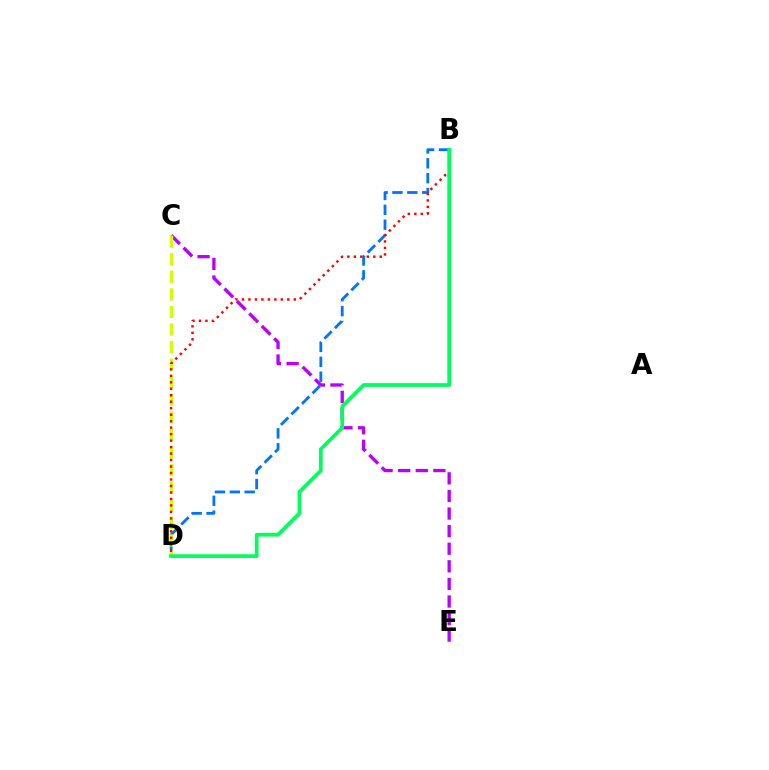{('C', 'E'): [{'color': '#b900ff', 'line_style': 'dashed', 'thickness': 2.39}], ('B', 'D'): [{'color': '#0074ff', 'line_style': 'dashed', 'thickness': 2.02}, {'color': '#ff0000', 'line_style': 'dotted', 'thickness': 1.76}, {'color': '#00ff5c', 'line_style': 'solid', 'thickness': 2.68}], ('C', 'D'): [{'color': '#d1ff00', 'line_style': 'dashed', 'thickness': 2.39}]}